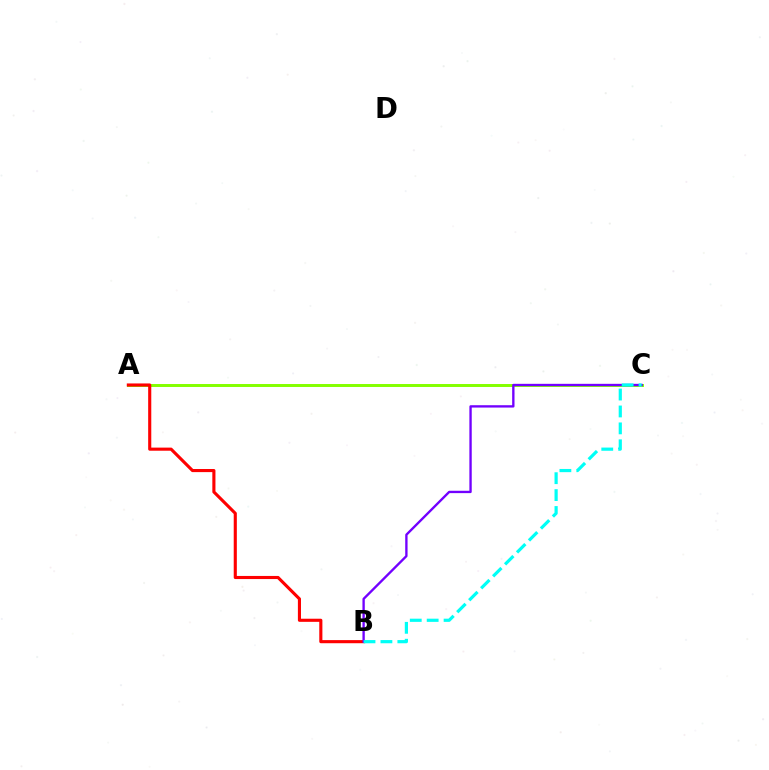{('A', 'C'): [{'color': '#84ff00', 'line_style': 'solid', 'thickness': 2.13}], ('A', 'B'): [{'color': '#ff0000', 'line_style': 'solid', 'thickness': 2.24}], ('B', 'C'): [{'color': '#7200ff', 'line_style': 'solid', 'thickness': 1.69}, {'color': '#00fff6', 'line_style': 'dashed', 'thickness': 2.3}]}